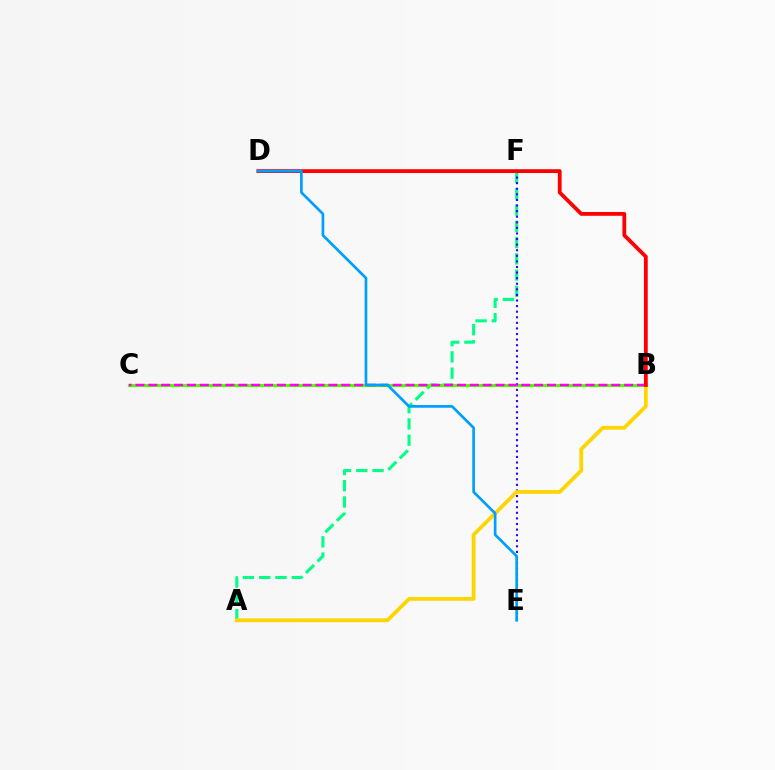{('A', 'F'): [{'color': '#00ff86', 'line_style': 'dashed', 'thickness': 2.21}], ('B', 'C'): [{'color': '#4fff00', 'line_style': 'solid', 'thickness': 2.27}, {'color': '#ff00ed', 'line_style': 'dashed', 'thickness': 1.75}], ('E', 'F'): [{'color': '#3700ff', 'line_style': 'dotted', 'thickness': 1.52}], ('A', 'B'): [{'color': '#ffd500', 'line_style': 'solid', 'thickness': 2.72}], ('B', 'D'): [{'color': '#ff0000', 'line_style': 'solid', 'thickness': 2.74}], ('D', 'E'): [{'color': '#009eff', 'line_style': 'solid', 'thickness': 1.94}]}